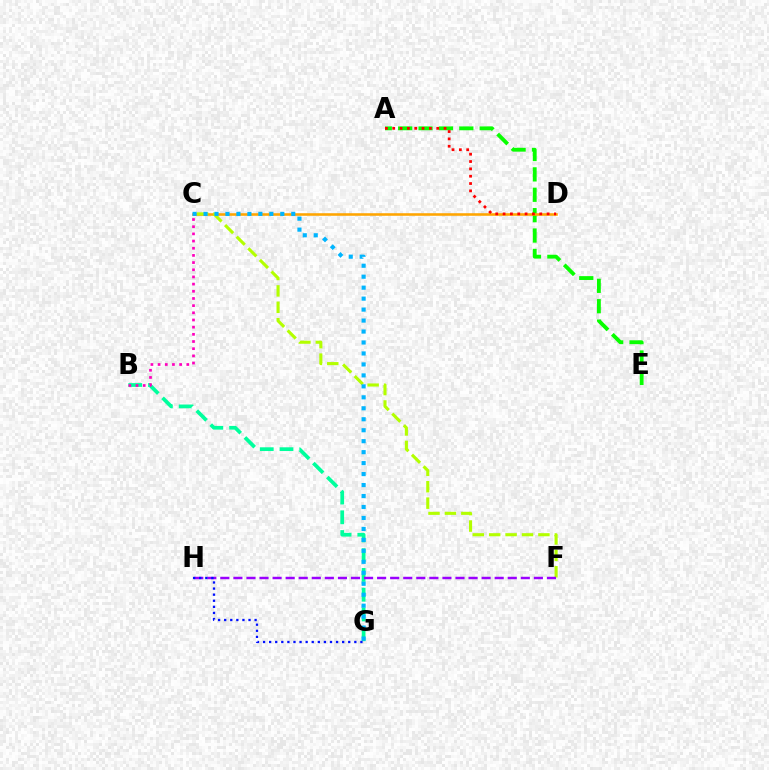{('A', 'E'): [{'color': '#08ff00', 'line_style': 'dashed', 'thickness': 2.77}], ('B', 'G'): [{'color': '#00ff9d', 'line_style': 'dashed', 'thickness': 2.68}], ('C', 'D'): [{'color': '#ffa500', 'line_style': 'solid', 'thickness': 1.85}], ('A', 'D'): [{'color': '#ff0000', 'line_style': 'dotted', 'thickness': 1.99}], ('C', 'F'): [{'color': '#b3ff00', 'line_style': 'dashed', 'thickness': 2.23}], ('C', 'G'): [{'color': '#00b5ff', 'line_style': 'dotted', 'thickness': 2.98}], ('B', 'C'): [{'color': '#ff00bd', 'line_style': 'dotted', 'thickness': 1.95}], ('F', 'H'): [{'color': '#9b00ff', 'line_style': 'dashed', 'thickness': 1.77}], ('G', 'H'): [{'color': '#0010ff', 'line_style': 'dotted', 'thickness': 1.65}]}